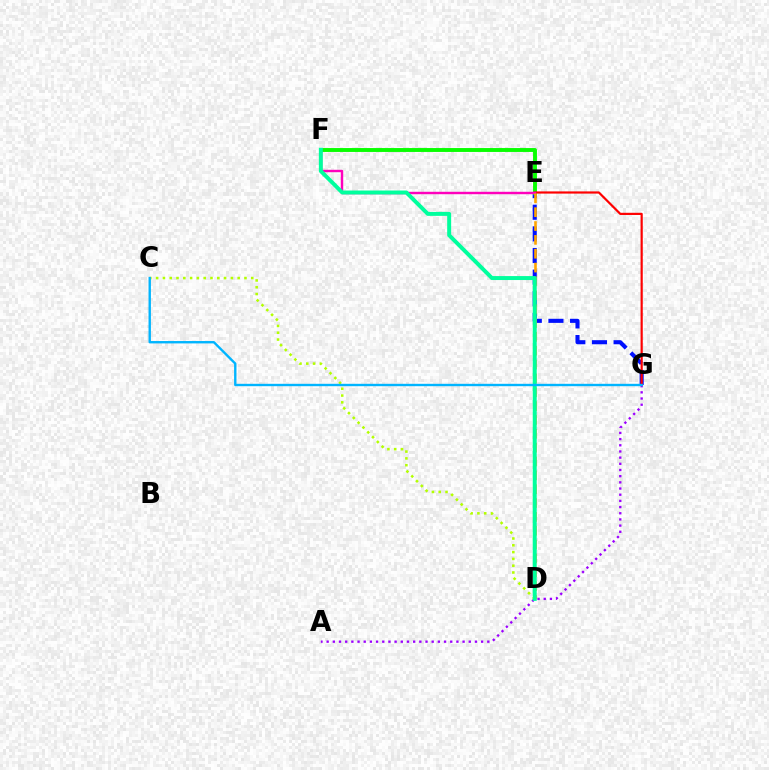{('E', 'G'): [{'color': '#0010ff', 'line_style': 'dashed', 'thickness': 2.94}, {'color': '#ff0000', 'line_style': 'solid', 'thickness': 1.58}], ('C', 'D'): [{'color': '#b3ff00', 'line_style': 'dotted', 'thickness': 1.85}], ('E', 'F'): [{'color': '#08ff00', 'line_style': 'solid', 'thickness': 2.81}, {'color': '#ff00bd', 'line_style': 'solid', 'thickness': 1.74}], ('D', 'E'): [{'color': '#ffa500', 'line_style': 'dashed', 'thickness': 1.88}], ('A', 'G'): [{'color': '#9b00ff', 'line_style': 'dotted', 'thickness': 1.68}], ('D', 'F'): [{'color': '#00ff9d', 'line_style': 'solid', 'thickness': 2.85}], ('C', 'G'): [{'color': '#00b5ff', 'line_style': 'solid', 'thickness': 1.72}]}